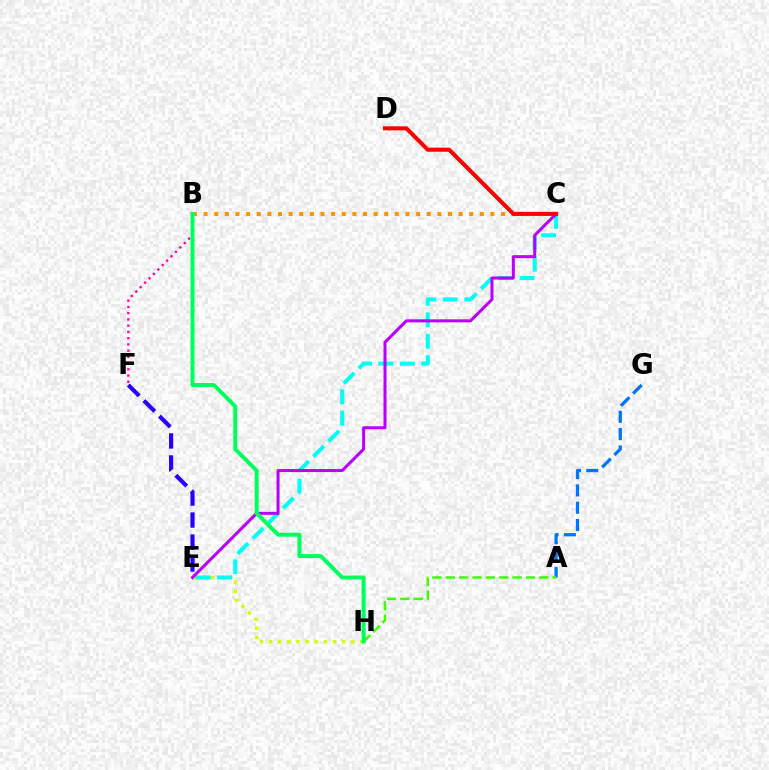{('B', 'C'): [{'color': '#ff9400', 'line_style': 'dotted', 'thickness': 2.89}], ('E', 'H'): [{'color': '#d1ff00', 'line_style': 'dotted', 'thickness': 2.48}], ('A', 'G'): [{'color': '#0074ff', 'line_style': 'dashed', 'thickness': 2.35}], ('A', 'H'): [{'color': '#3dff00', 'line_style': 'dashed', 'thickness': 1.82}], ('C', 'E'): [{'color': '#00fff6', 'line_style': 'dashed', 'thickness': 2.91}, {'color': '#b900ff', 'line_style': 'solid', 'thickness': 2.18}], ('C', 'D'): [{'color': '#ff0000', 'line_style': 'solid', 'thickness': 2.92}], ('B', 'F'): [{'color': '#ff00ac', 'line_style': 'dotted', 'thickness': 1.69}], ('E', 'F'): [{'color': '#2500ff', 'line_style': 'dashed', 'thickness': 2.99}], ('B', 'H'): [{'color': '#00ff5c', 'line_style': 'solid', 'thickness': 2.85}]}